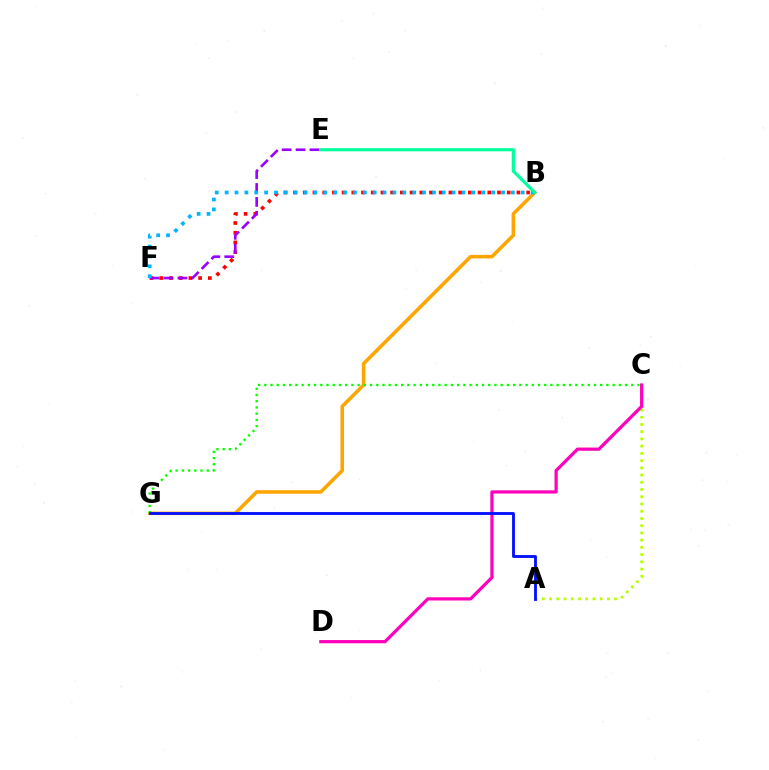{('A', 'C'): [{'color': '#b3ff00', 'line_style': 'dotted', 'thickness': 1.96}], ('B', 'F'): [{'color': '#ff0000', 'line_style': 'dotted', 'thickness': 2.64}, {'color': '#00b5ff', 'line_style': 'dotted', 'thickness': 2.68}], ('C', 'D'): [{'color': '#ff00bd', 'line_style': 'solid', 'thickness': 2.32}], ('E', 'F'): [{'color': '#9b00ff', 'line_style': 'dashed', 'thickness': 1.89}], ('B', 'G'): [{'color': '#ffa500', 'line_style': 'solid', 'thickness': 2.56}], ('C', 'G'): [{'color': '#08ff00', 'line_style': 'dotted', 'thickness': 1.69}], ('A', 'G'): [{'color': '#0010ff', 'line_style': 'solid', 'thickness': 2.04}], ('B', 'E'): [{'color': '#00ff9d', 'line_style': 'solid', 'thickness': 2.28}]}